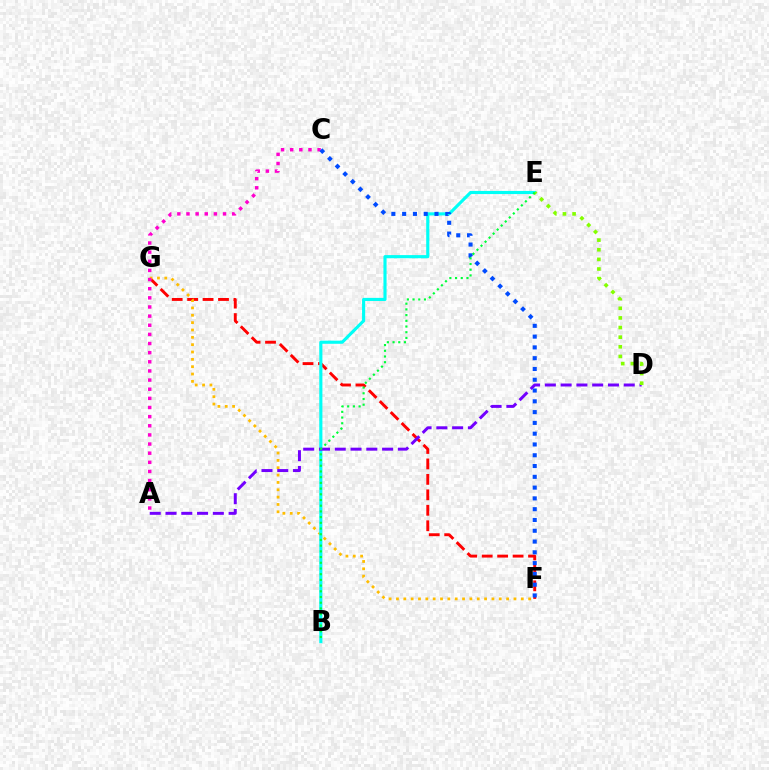{('F', 'G'): [{'color': '#ff0000', 'line_style': 'dashed', 'thickness': 2.1}, {'color': '#ffbd00', 'line_style': 'dotted', 'thickness': 2.0}], ('B', 'E'): [{'color': '#00fff6', 'line_style': 'solid', 'thickness': 2.25}, {'color': '#00ff39', 'line_style': 'dotted', 'thickness': 1.55}], ('A', 'D'): [{'color': '#7200ff', 'line_style': 'dashed', 'thickness': 2.14}], ('A', 'C'): [{'color': '#ff00cf', 'line_style': 'dotted', 'thickness': 2.48}], ('C', 'F'): [{'color': '#004bff', 'line_style': 'dotted', 'thickness': 2.93}], ('D', 'E'): [{'color': '#84ff00', 'line_style': 'dotted', 'thickness': 2.62}]}